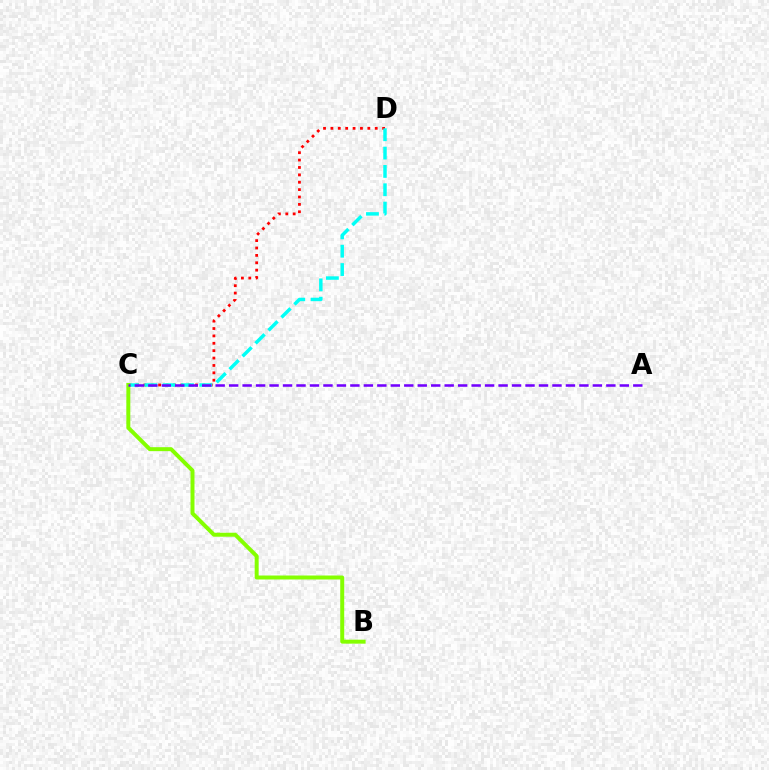{('C', 'D'): [{'color': '#ff0000', 'line_style': 'dotted', 'thickness': 2.01}, {'color': '#00fff6', 'line_style': 'dashed', 'thickness': 2.49}], ('B', 'C'): [{'color': '#84ff00', 'line_style': 'solid', 'thickness': 2.86}], ('A', 'C'): [{'color': '#7200ff', 'line_style': 'dashed', 'thickness': 1.83}]}